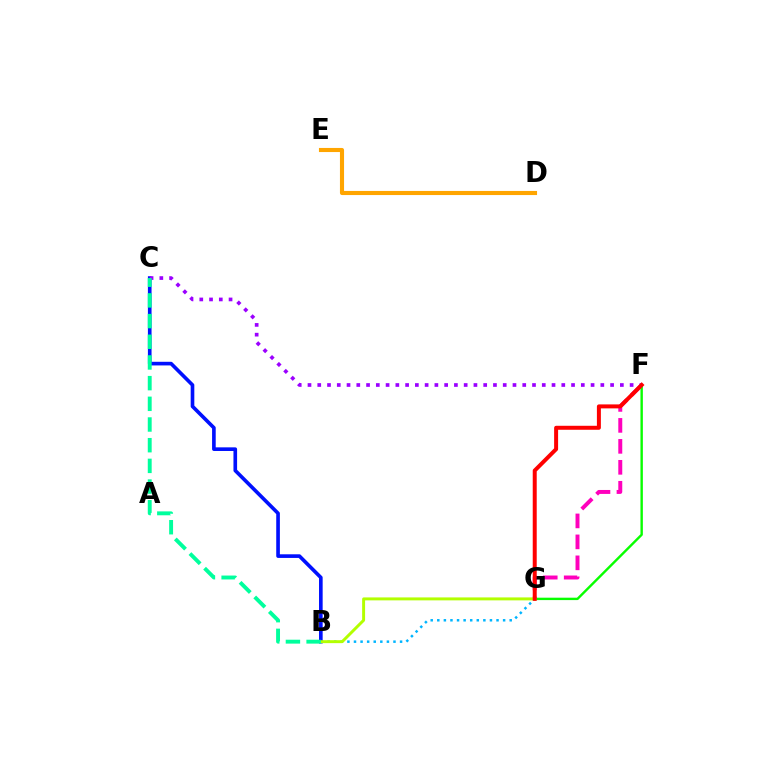{('B', 'G'): [{'color': '#00b5ff', 'line_style': 'dotted', 'thickness': 1.79}, {'color': '#b3ff00', 'line_style': 'solid', 'thickness': 2.12}], ('F', 'G'): [{'color': '#ff00bd', 'line_style': 'dashed', 'thickness': 2.85}, {'color': '#08ff00', 'line_style': 'solid', 'thickness': 1.73}, {'color': '#ff0000', 'line_style': 'solid', 'thickness': 2.87}], ('B', 'C'): [{'color': '#0010ff', 'line_style': 'solid', 'thickness': 2.62}, {'color': '#00ff9d', 'line_style': 'dashed', 'thickness': 2.81}], ('C', 'F'): [{'color': '#9b00ff', 'line_style': 'dotted', 'thickness': 2.65}], ('D', 'E'): [{'color': '#ffa500', 'line_style': 'solid', 'thickness': 2.96}]}